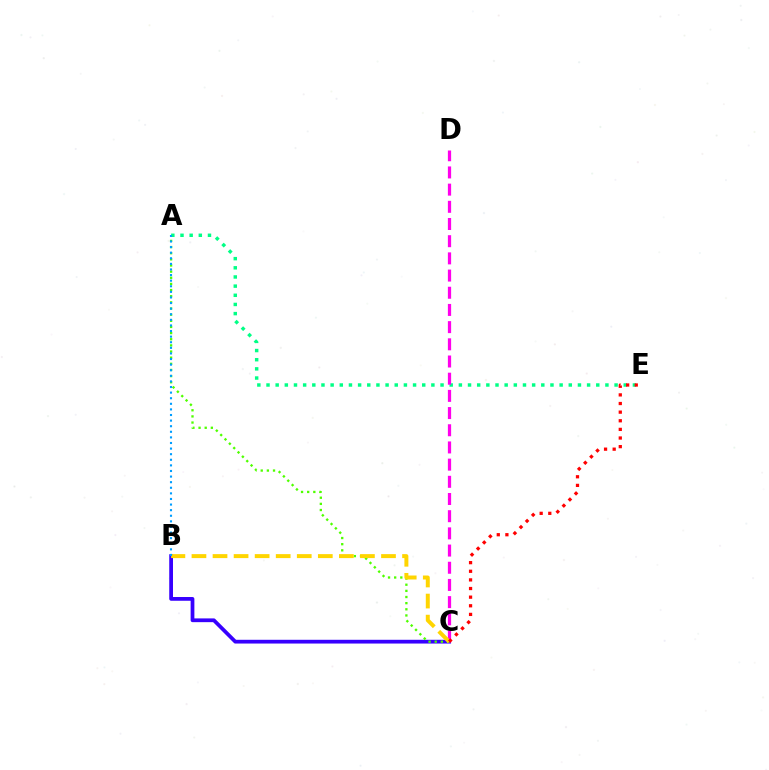{('A', 'E'): [{'color': '#00ff86', 'line_style': 'dotted', 'thickness': 2.49}], ('B', 'C'): [{'color': '#3700ff', 'line_style': 'solid', 'thickness': 2.7}, {'color': '#ffd500', 'line_style': 'dashed', 'thickness': 2.86}], ('C', 'D'): [{'color': '#ff00ed', 'line_style': 'dashed', 'thickness': 2.33}], ('A', 'C'): [{'color': '#4fff00', 'line_style': 'dotted', 'thickness': 1.67}], ('A', 'B'): [{'color': '#009eff', 'line_style': 'dotted', 'thickness': 1.52}], ('C', 'E'): [{'color': '#ff0000', 'line_style': 'dotted', 'thickness': 2.34}]}